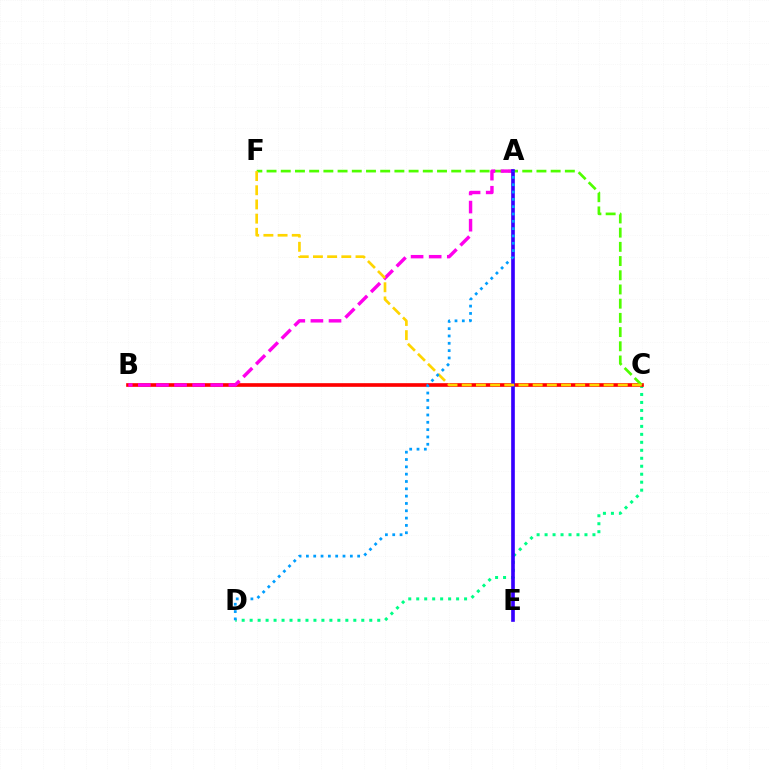{('C', 'D'): [{'color': '#00ff86', 'line_style': 'dotted', 'thickness': 2.17}], ('B', 'C'): [{'color': '#ff0000', 'line_style': 'solid', 'thickness': 2.63}], ('C', 'F'): [{'color': '#4fff00', 'line_style': 'dashed', 'thickness': 1.93}, {'color': '#ffd500', 'line_style': 'dashed', 'thickness': 1.93}], ('A', 'B'): [{'color': '#ff00ed', 'line_style': 'dashed', 'thickness': 2.46}], ('A', 'E'): [{'color': '#3700ff', 'line_style': 'solid', 'thickness': 2.63}], ('A', 'D'): [{'color': '#009eff', 'line_style': 'dotted', 'thickness': 1.99}]}